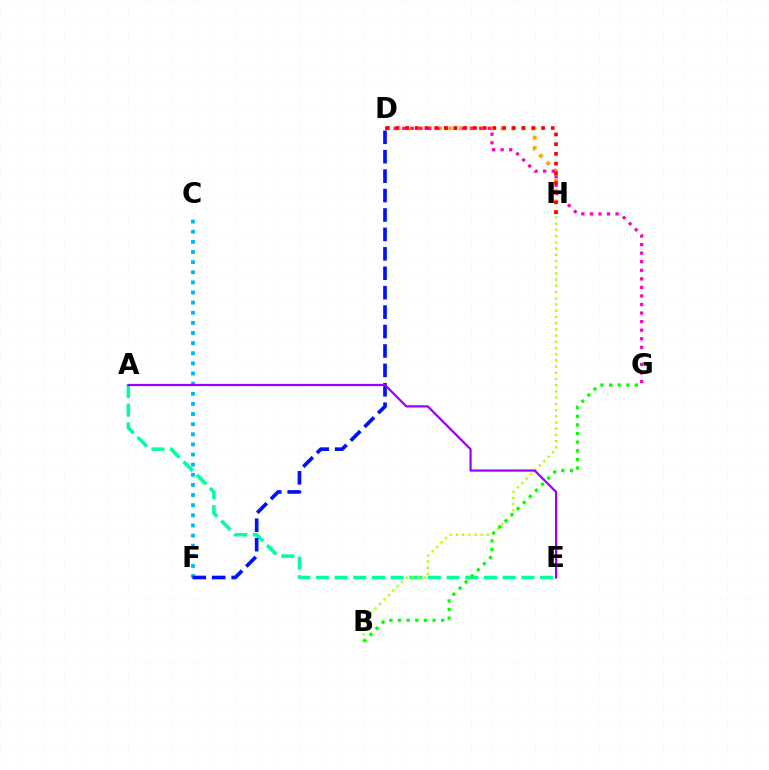{('D', 'H'): [{'color': '#ffa500', 'line_style': 'dotted', 'thickness': 2.82}, {'color': '#ff0000', 'line_style': 'dotted', 'thickness': 2.64}], ('A', 'E'): [{'color': '#00ff9d', 'line_style': 'dashed', 'thickness': 2.54}, {'color': '#9b00ff', 'line_style': 'solid', 'thickness': 1.61}], ('D', 'G'): [{'color': '#ff00bd', 'line_style': 'dotted', 'thickness': 2.33}], ('B', 'H'): [{'color': '#b3ff00', 'line_style': 'dotted', 'thickness': 1.69}], ('C', 'F'): [{'color': '#00b5ff', 'line_style': 'dotted', 'thickness': 2.75}], ('D', 'F'): [{'color': '#0010ff', 'line_style': 'dashed', 'thickness': 2.64}], ('B', 'G'): [{'color': '#08ff00', 'line_style': 'dotted', 'thickness': 2.34}]}